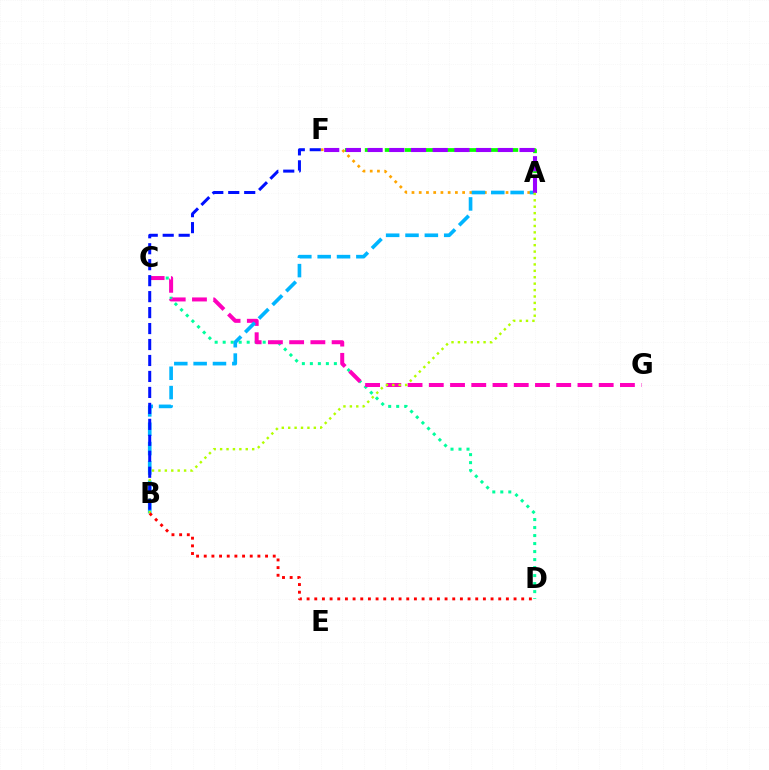{('C', 'D'): [{'color': '#00ff9d', 'line_style': 'dotted', 'thickness': 2.17}], ('A', 'F'): [{'color': '#ffa500', 'line_style': 'dotted', 'thickness': 1.97}, {'color': '#08ff00', 'line_style': 'dashed', 'thickness': 2.71}, {'color': '#9b00ff', 'line_style': 'dashed', 'thickness': 2.95}], ('C', 'G'): [{'color': '#ff00bd', 'line_style': 'dashed', 'thickness': 2.89}], ('A', 'B'): [{'color': '#00b5ff', 'line_style': 'dashed', 'thickness': 2.63}, {'color': '#b3ff00', 'line_style': 'dotted', 'thickness': 1.74}], ('B', 'F'): [{'color': '#0010ff', 'line_style': 'dashed', 'thickness': 2.17}], ('B', 'D'): [{'color': '#ff0000', 'line_style': 'dotted', 'thickness': 2.08}]}